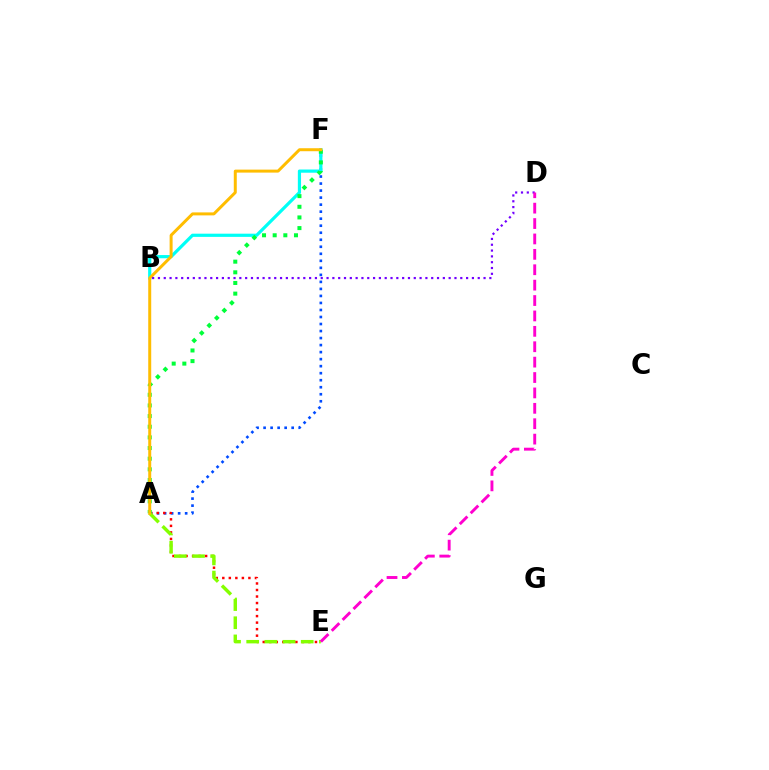{('A', 'F'): [{'color': '#004bff', 'line_style': 'dotted', 'thickness': 1.91}, {'color': '#00ff39', 'line_style': 'dotted', 'thickness': 2.89}, {'color': '#ffbd00', 'line_style': 'solid', 'thickness': 2.15}], ('B', 'F'): [{'color': '#00fff6', 'line_style': 'solid', 'thickness': 2.3}], ('A', 'E'): [{'color': '#ff0000', 'line_style': 'dotted', 'thickness': 1.77}, {'color': '#84ff00', 'line_style': 'dashed', 'thickness': 2.47}], ('B', 'D'): [{'color': '#7200ff', 'line_style': 'dotted', 'thickness': 1.58}], ('D', 'E'): [{'color': '#ff00cf', 'line_style': 'dashed', 'thickness': 2.09}]}